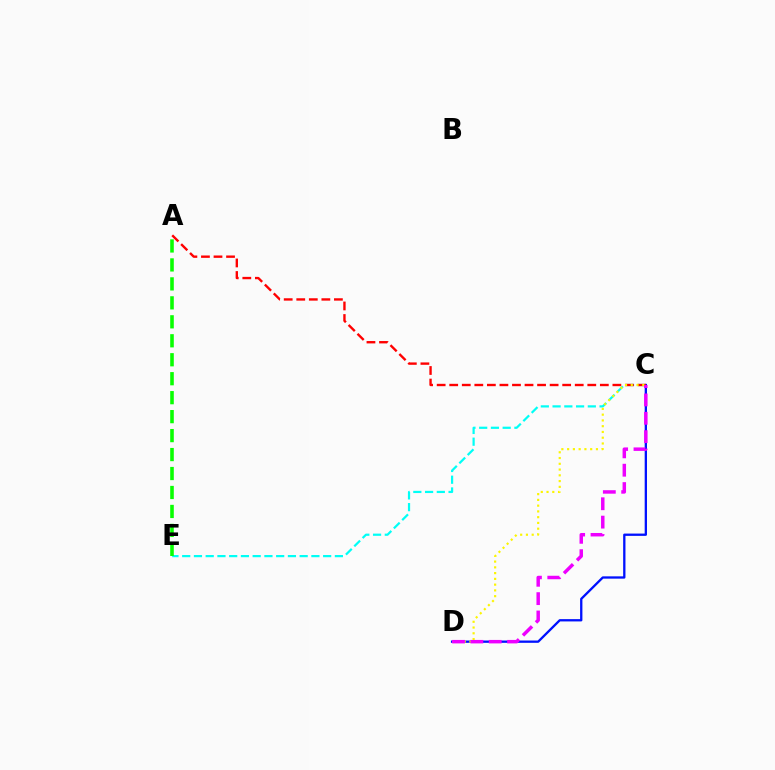{('C', 'E'): [{'color': '#00fff6', 'line_style': 'dashed', 'thickness': 1.6}], ('C', 'D'): [{'color': '#0010ff', 'line_style': 'solid', 'thickness': 1.66}, {'color': '#fcf500', 'line_style': 'dotted', 'thickness': 1.57}, {'color': '#ee00ff', 'line_style': 'dashed', 'thickness': 2.49}], ('A', 'C'): [{'color': '#ff0000', 'line_style': 'dashed', 'thickness': 1.71}], ('A', 'E'): [{'color': '#08ff00', 'line_style': 'dashed', 'thickness': 2.58}]}